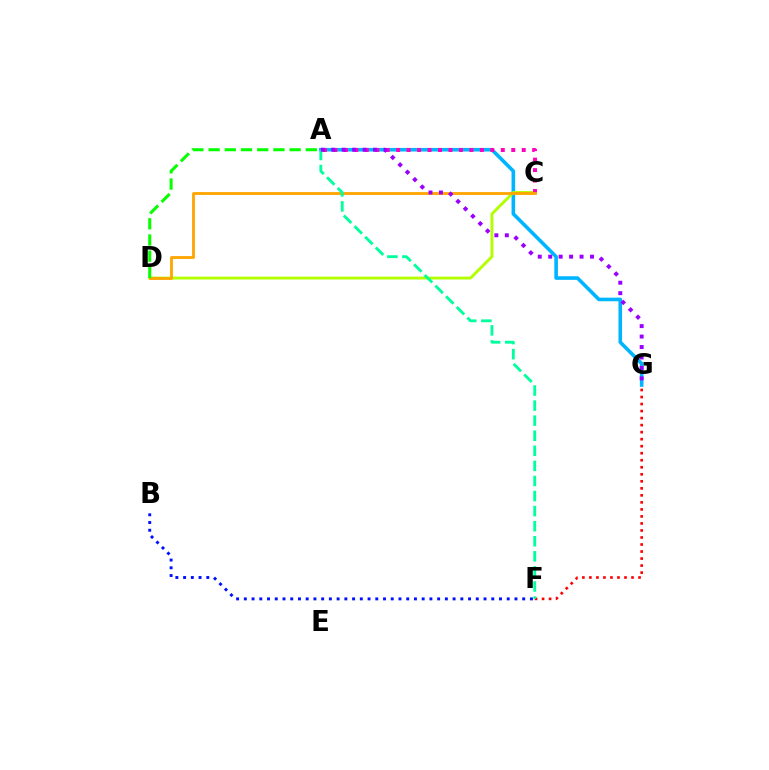{('A', 'G'): [{'color': '#00b5ff', 'line_style': 'solid', 'thickness': 2.59}, {'color': '#9b00ff', 'line_style': 'dotted', 'thickness': 2.84}], ('C', 'D'): [{'color': '#b3ff00', 'line_style': 'solid', 'thickness': 2.08}, {'color': '#ffa500', 'line_style': 'solid', 'thickness': 2.03}], ('A', 'C'): [{'color': '#ff00bd', 'line_style': 'dotted', 'thickness': 2.84}], ('F', 'G'): [{'color': '#ff0000', 'line_style': 'dotted', 'thickness': 1.91}], ('B', 'F'): [{'color': '#0010ff', 'line_style': 'dotted', 'thickness': 2.1}], ('A', 'D'): [{'color': '#08ff00', 'line_style': 'dashed', 'thickness': 2.2}], ('A', 'F'): [{'color': '#00ff9d', 'line_style': 'dashed', 'thickness': 2.05}]}